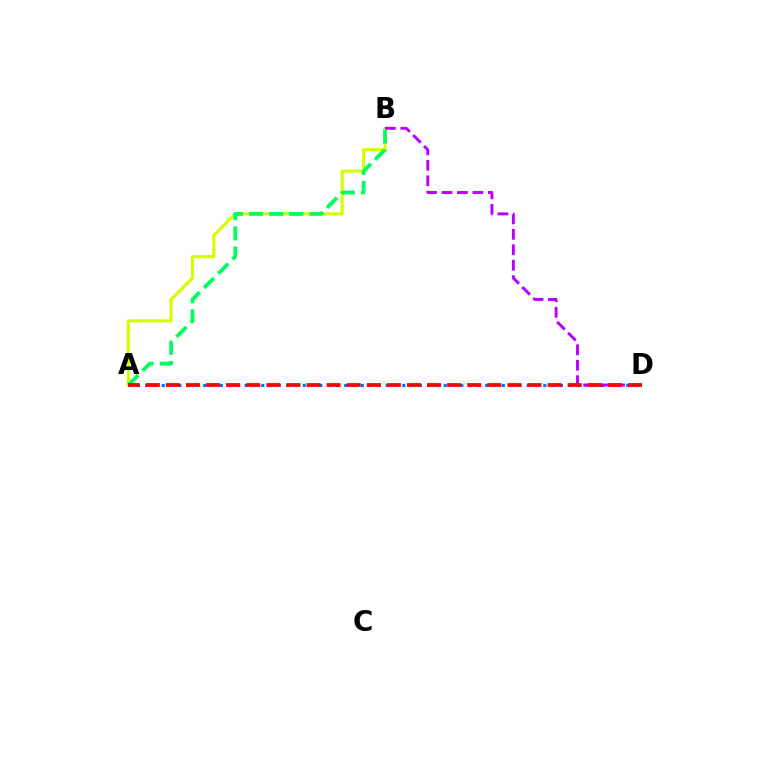{('A', 'D'): [{'color': '#0074ff', 'line_style': 'dotted', 'thickness': 2.25}, {'color': '#ff0000', 'line_style': 'dashed', 'thickness': 2.73}], ('A', 'B'): [{'color': '#d1ff00', 'line_style': 'solid', 'thickness': 2.25}, {'color': '#00ff5c', 'line_style': 'dashed', 'thickness': 2.74}], ('B', 'D'): [{'color': '#b900ff', 'line_style': 'dashed', 'thickness': 2.1}]}